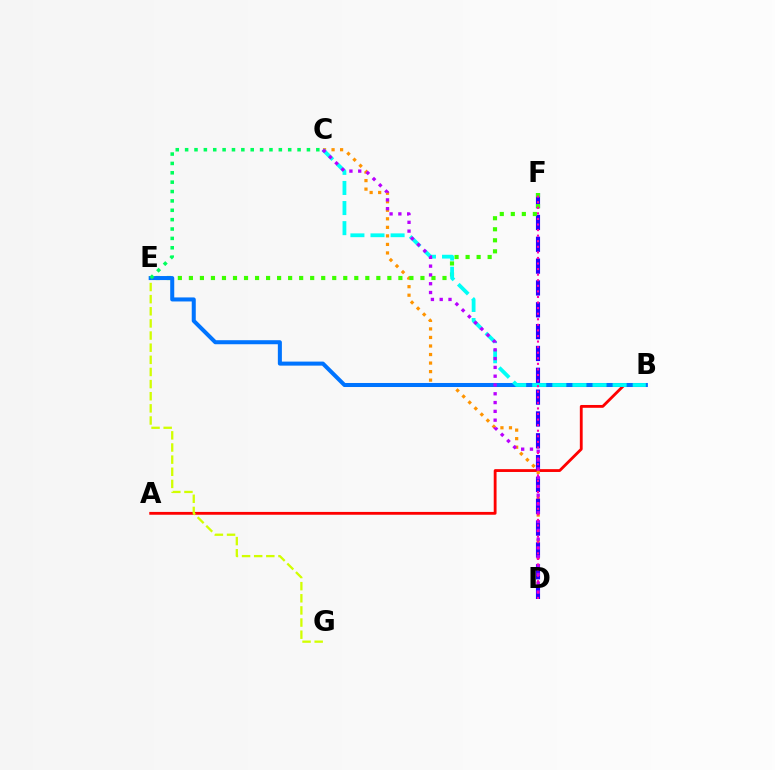{('A', 'B'): [{'color': '#ff0000', 'line_style': 'solid', 'thickness': 2.03}], ('C', 'D'): [{'color': '#ff9400', 'line_style': 'dotted', 'thickness': 2.32}, {'color': '#b900ff', 'line_style': 'dotted', 'thickness': 2.39}], ('D', 'F'): [{'color': '#2500ff', 'line_style': 'dashed', 'thickness': 2.97}, {'color': '#ff00ac', 'line_style': 'dotted', 'thickness': 1.51}], ('E', 'F'): [{'color': '#3dff00', 'line_style': 'dotted', 'thickness': 3.0}], ('E', 'G'): [{'color': '#d1ff00', 'line_style': 'dashed', 'thickness': 1.65}], ('B', 'E'): [{'color': '#0074ff', 'line_style': 'solid', 'thickness': 2.9}], ('C', 'E'): [{'color': '#00ff5c', 'line_style': 'dotted', 'thickness': 2.55}], ('B', 'C'): [{'color': '#00fff6', 'line_style': 'dashed', 'thickness': 2.73}]}